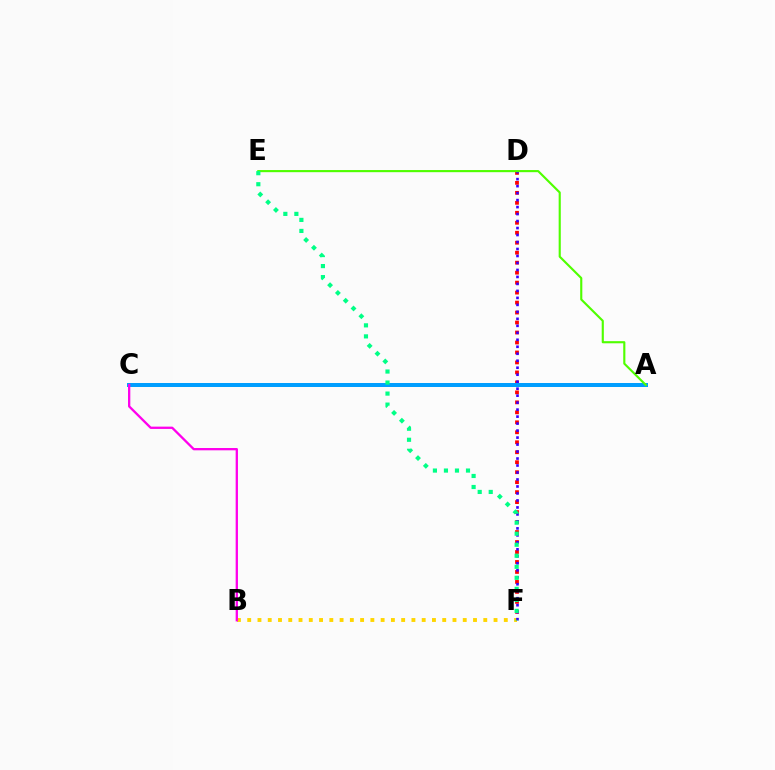{('D', 'F'): [{'color': '#ff0000', 'line_style': 'dotted', 'thickness': 2.71}, {'color': '#3700ff', 'line_style': 'dotted', 'thickness': 1.9}], ('B', 'F'): [{'color': '#ffd500', 'line_style': 'dotted', 'thickness': 2.79}], ('A', 'C'): [{'color': '#009eff', 'line_style': 'solid', 'thickness': 2.87}], ('A', 'E'): [{'color': '#4fff00', 'line_style': 'solid', 'thickness': 1.54}], ('B', 'C'): [{'color': '#ff00ed', 'line_style': 'solid', 'thickness': 1.66}], ('E', 'F'): [{'color': '#00ff86', 'line_style': 'dotted', 'thickness': 3.0}]}